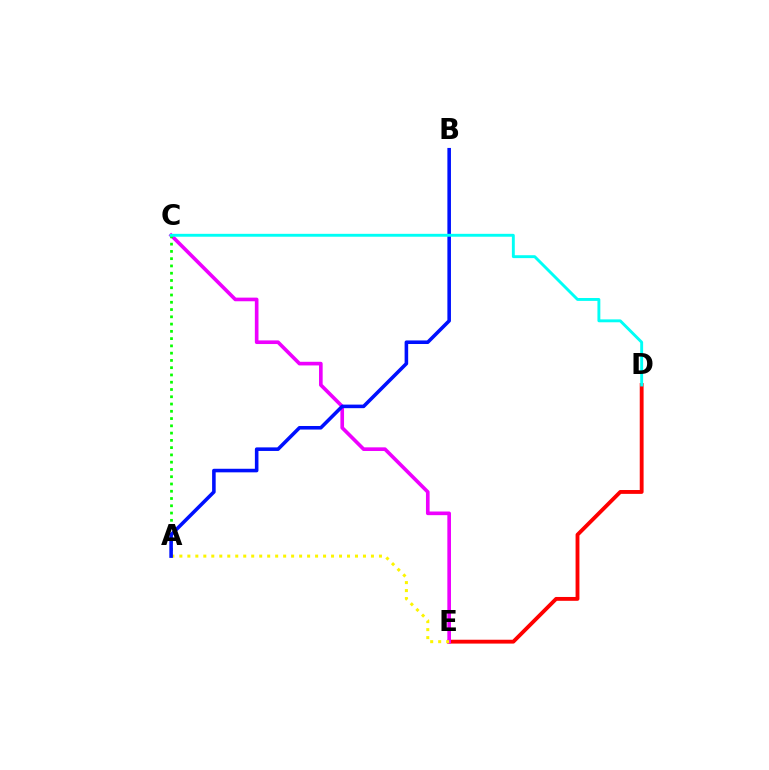{('D', 'E'): [{'color': '#ff0000', 'line_style': 'solid', 'thickness': 2.77}], ('C', 'E'): [{'color': '#ee00ff', 'line_style': 'solid', 'thickness': 2.62}], ('A', 'C'): [{'color': '#08ff00', 'line_style': 'dotted', 'thickness': 1.97}], ('A', 'E'): [{'color': '#fcf500', 'line_style': 'dotted', 'thickness': 2.17}], ('A', 'B'): [{'color': '#0010ff', 'line_style': 'solid', 'thickness': 2.57}], ('C', 'D'): [{'color': '#00fff6', 'line_style': 'solid', 'thickness': 2.09}]}